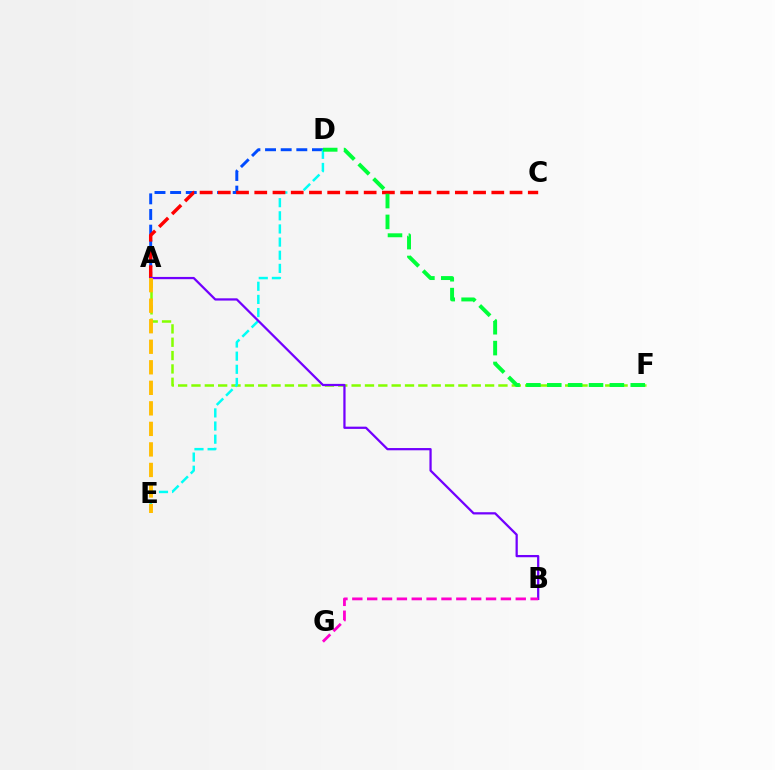{('A', 'F'): [{'color': '#84ff00', 'line_style': 'dashed', 'thickness': 1.81}], ('A', 'D'): [{'color': '#004bff', 'line_style': 'dashed', 'thickness': 2.12}], ('D', 'E'): [{'color': '#00fff6', 'line_style': 'dashed', 'thickness': 1.79}], ('A', 'C'): [{'color': '#ff0000', 'line_style': 'dashed', 'thickness': 2.48}], ('A', 'B'): [{'color': '#7200ff', 'line_style': 'solid', 'thickness': 1.62}], ('B', 'G'): [{'color': '#ff00cf', 'line_style': 'dashed', 'thickness': 2.02}], ('A', 'E'): [{'color': '#ffbd00', 'line_style': 'dashed', 'thickness': 2.79}], ('D', 'F'): [{'color': '#00ff39', 'line_style': 'dashed', 'thickness': 2.83}]}